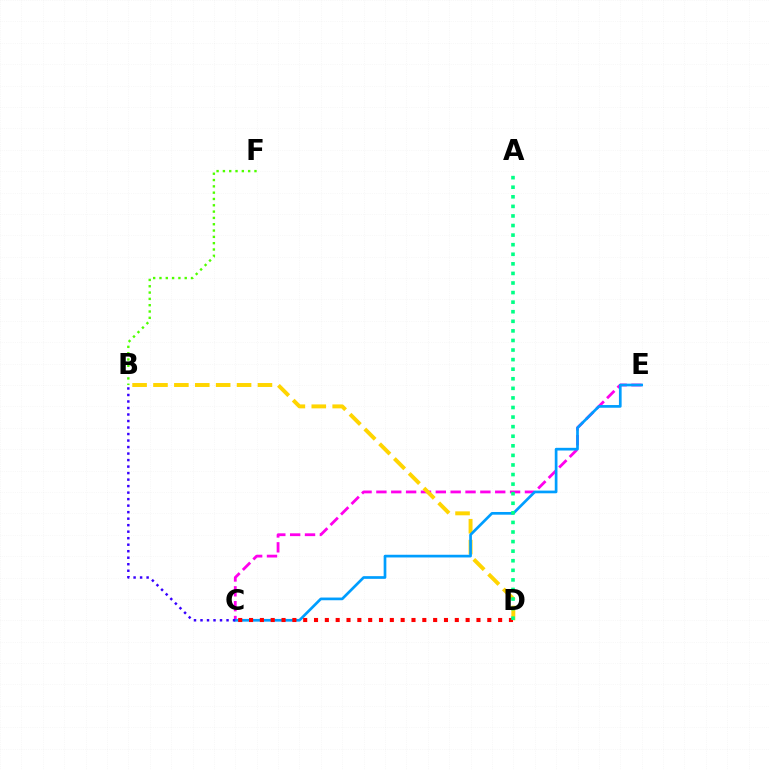{('C', 'E'): [{'color': '#ff00ed', 'line_style': 'dashed', 'thickness': 2.02}, {'color': '#009eff', 'line_style': 'solid', 'thickness': 1.94}], ('B', 'D'): [{'color': '#ffd500', 'line_style': 'dashed', 'thickness': 2.84}], ('C', 'D'): [{'color': '#ff0000', 'line_style': 'dotted', 'thickness': 2.94}], ('B', 'F'): [{'color': '#4fff00', 'line_style': 'dotted', 'thickness': 1.72}], ('A', 'D'): [{'color': '#00ff86', 'line_style': 'dotted', 'thickness': 2.6}], ('B', 'C'): [{'color': '#3700ff', 'line_style': 'dotted', 'thickness': 1.77}]}